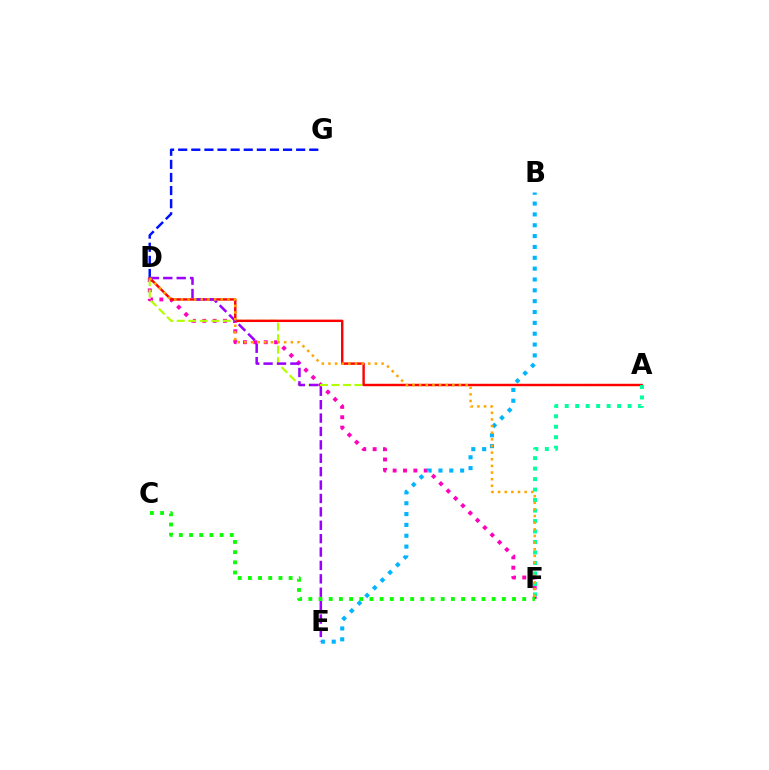{('D', 'G'): [{'color': '#0010ff', 'line_style': 'dashed', 'thickness': 1.78}], ('D', 'F'): [{'color': '#ff00bd', 'line_style': 'dotted', 'thickness': 2.81}, {'color': '#ffa500', 'line_style': 'dotted', 'thickness': 1.8}], ('A', 'D'): [{'color': '#b3ff00', 'line_style': 'dashed', 'thickness': 1.56}, {'color': '#ff0000', 'line_style': 'solid', 'thickness': 1.74}], ('A', 'F'): [{'color': '#00ff9d', 'line_style': 'dotted', 'thickness': 2.85}], ('D', 'E'): [{'color': '#9b00ff', 'line_style': 'dashed', 'thickness': 1.82}], ('B', 'E'): [{'color': '#00b5ff', 'line_style': 'dotted', 'thickness': 2.95}], ('C', 'F'): [{'color': '#08ff00', 'line_style': 'dotted', 'thickness': 2.77}]}